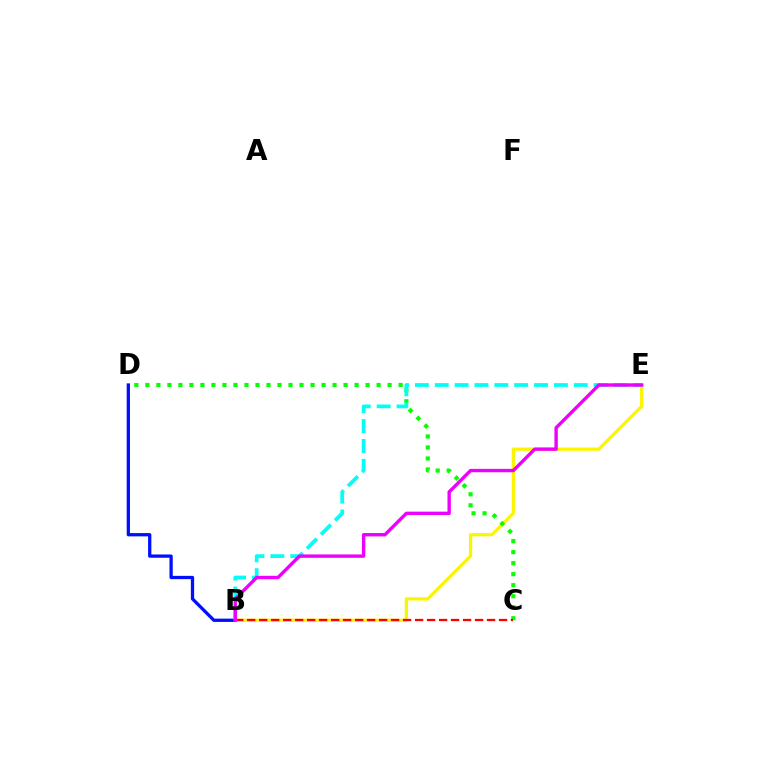{('B', 'E'): [{'color': '#fcf500', 'line_style': 'solid', 'thickness': 2.35}, {'color': '#00fff6', 'line_style': 'dashed', 'thickness': 2.7}, {'color': '#ee00ff', 'line_style': 'solid', 'thickness': 2.43}], ('B', 'D'): [{'color': '#0010ff', 'line_style': 'solid', 'thickness': 2.36}], ('C', 'D'): [{'color': '#08ff00', 'line_style': 'dotted', 'thickness': 2.99}], ('B', 'C'): [{'color': '#ff0000', 'line_style': 'dashed', 'thickness': 1.63}]}